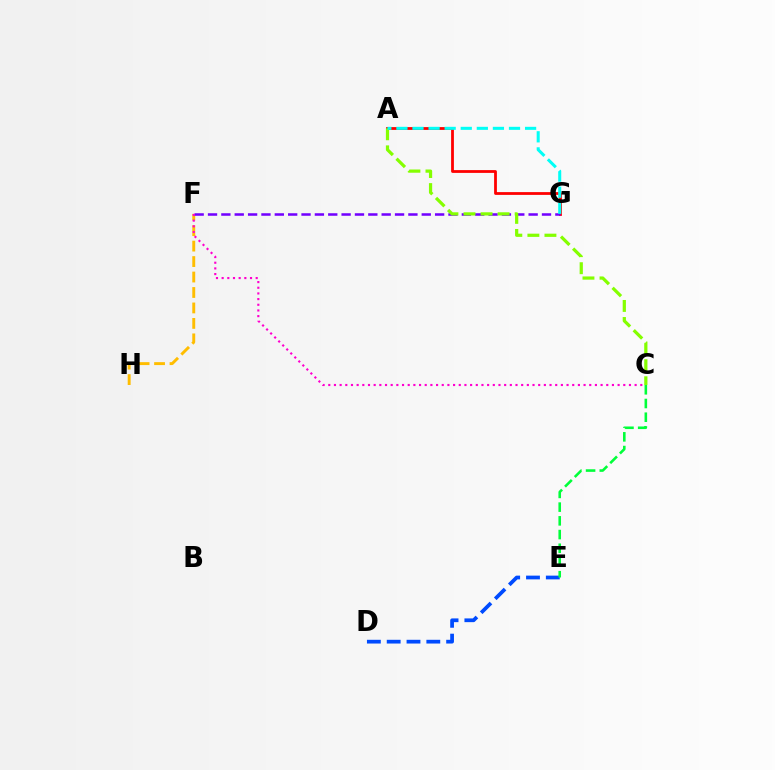{('F', 'H'): [{'color': '#ffbd00', 'line_style': 'dashed', 'thickness': 2.1}], ('A', 'G'): [{'color': '#ff0000', 'line_style': 'solid', 'thickness': 2.01}, {'color': '#00fff6', 'line_style': 'dashed', 'thickness': 2.19}], ('F', 'G'): [{'color': '#7200ff', 'line_style': 'dashed', 'thickness': 1.81}], ('C', 'F'): [{'color': '#ff00cf', 'line_style': 'dotted', 'thickness': 1.54}], ('A', 'C'): [{'color': '#84ff00', 'line_style': 'dashed', 'thickness': 2.32}], ('D', 'E'): [{'color': '#004bff', 'line_style': 'dashed', 'thickness': 2.69}], ('C', 'E'): [{'color': '#00ff39', 'line_style': 'dashed', 'thickness': 1.86}]}